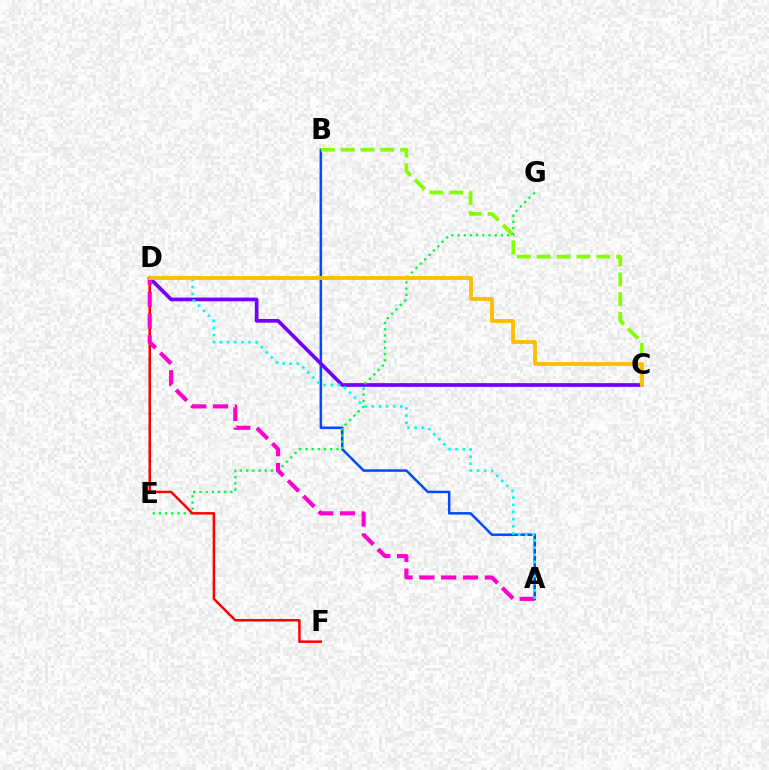{('A', 'B'): [{'color': '#004bff', 'line_style': 'solid', 'thickness': 1.81}], ('C', 'D'): [{'color': '#7200ff', 'line_style': 'solid', 'thickness': 2.66}, {'color': '#ffbd00', 'line_style': 'solid', 'thickness': 2.75}], ('B', 'C'): [{'color': '#84ff00', 'line_style': 'dashed', 'thickness': 2.7}], ('E', 'G'): [{'color': '#00ff39', 'line_style': 'dotted', 'thickness': 1.68}], ('D', 'F'): [{'color': '#ff0000', 'line_style': 'solid', 'thickness': 1.8}], ('A', 'D'): [{'color': '#ff00cf', 'line_style': 'dashed', 'thickness': 2.96}, {'color': '#00fff6', 'line_style': 'dotted', 'thickness': 1.94}]}